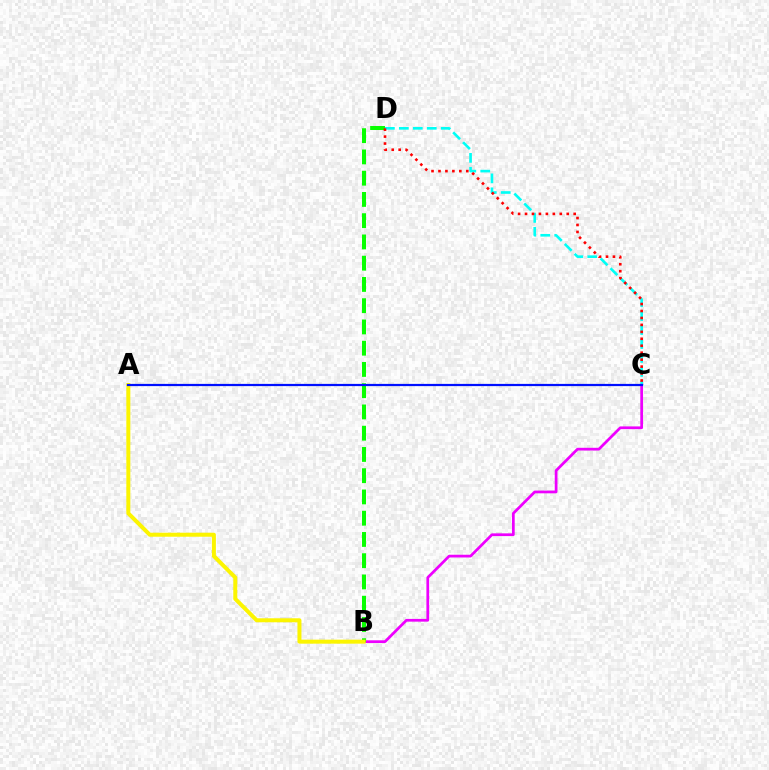{('B', 'C'): [{'color': '#ee00ff', 'line_style': 'solid', 'thickness': 1.97}], ('B', 'D'): [{'color': '#08ff00', 'line_style': 'dashed', 'thickness': 2.89}], ('A', 'B'): [{'color': '#fcf500', 'line_style': 'solid', 'thickness': 2.88}], ('C', 'D'): [{'color': '#00fff6', 'line_style': 'dashed', 'thickness': 1.9}, {'color': '#ff0000', 'line_style': 'dotted', 'thickness': 1.89}], ('A', 'C'): [{'color': '#0010ff', 'line_style': 'solid', 'thickness': 1.6}]}